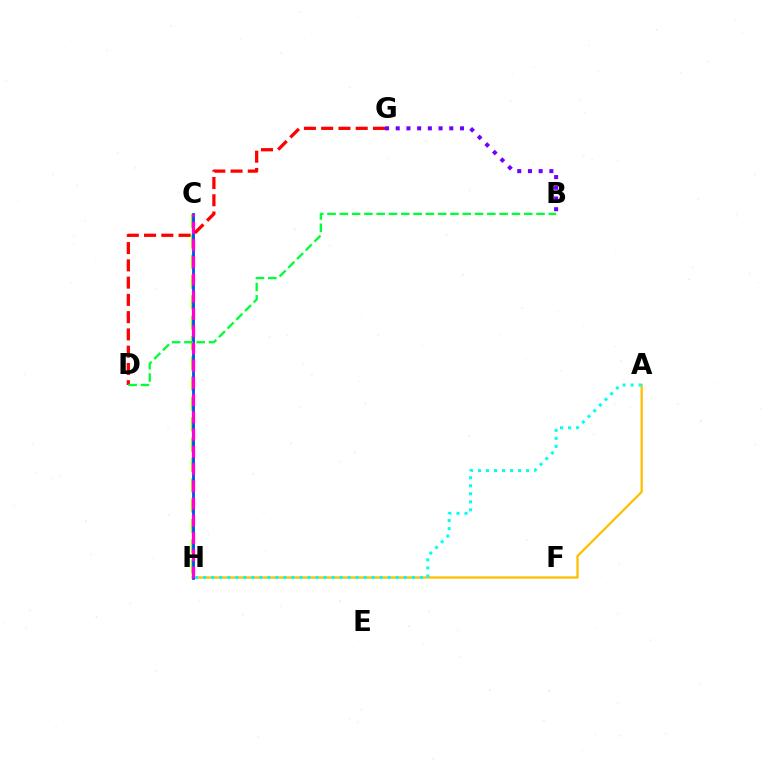{('A', 'H'): [{'color': '#ffbd00', 'line_style': 'solid', 'thickness': 1.64}, {'color': '#00fff6', 'line_style': 'dotted', 'thickness': 2.18}], ('C', 'H'): [{'color': '#84ff00', 'line_style': 'dashed', 'thickness': 2.76}, {'color': '#004bff', 'line_style': 'solid', 'thickness': 2.0}, {'color': '#ff00cf', 'line_style': 'dashed', 'thickness': 2.34}], ('B', 'G'): [{'color': '#7200ff', 'line_style': 'dotted', 'thickness': 2.91}], ('D', 'G'): [{'color': '#ff0000', 'line_style': 'dashed', 'thickness': 2.35}], ('B', 'D'): [{'color': '#00ff39', 'line_style': 'dashed', 'thickness': 1.67}]}